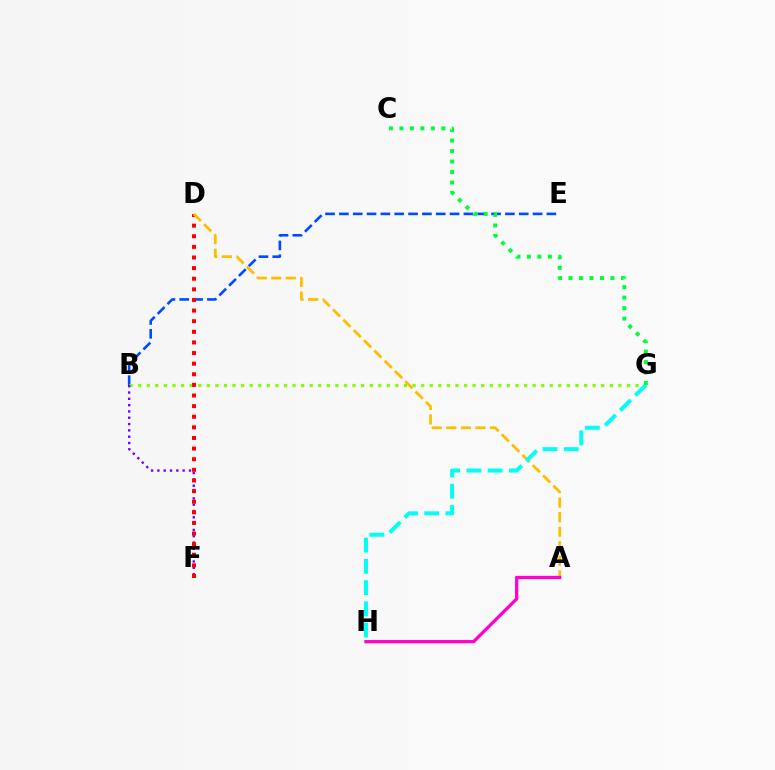{('B', 'E'): [{'color': '#004bff', 'line_style': 'dashed', 'thickness': 1.88}], ('B', 'G'): [{'color': '#84ff00', 'line_style': 'dotted', 'thickness': 2.33}], ('B', 'F'): [{'color': '#7200ff', 'line_style': 'dotted', 'thickness': 1.72}], ('D', 'F'): [{'color': '#ff0000', 'line_style': 'dotted', 'thickness': 2.88}], ('A', 'D'): [{'color': '#ffbd00', 'line_style': 'dashed', 'thickness': 1.98}], ('G', 'H'): [{'color': '#00fff6', 'line_style': 'dashed', 'thickness': 2.89}], ('A', 'H'): [{'color': '#ff00cf', 'line_style': 'solid', 'thickness': 2.35}], ('C', 'G'): [{'color': '#00ff39', 'line_style': 'dotted', 'thickness': 2.85}]}